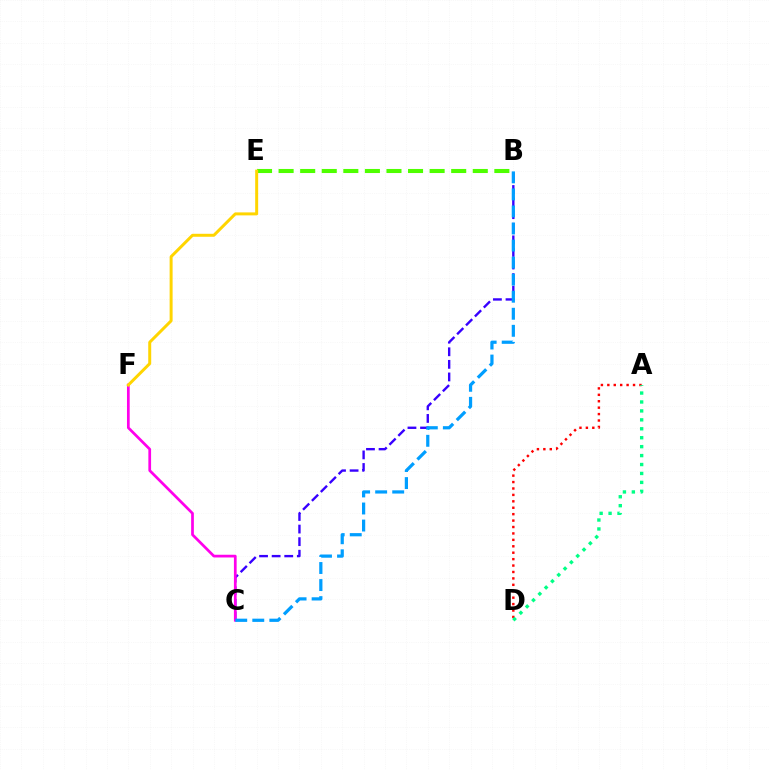{('A', 'D'): [{'color': '#ff0000', 'line_style': 'dotted', 'thickness': 1.75}, {'color': '#00ff86', 'line_style': 'dotted', 'thickness': 2.43}], ('B', 'C'): [{'color': '#3700ff', 'line_style': 'dashed', 'thickness': 1.71}, {'color': '#009eff', 'line_style': 'dashed', 'thickness': 2.32}], ('C', 'F'): [{'color': '#ff00ed', 'line_style': 'solid', 'thickness': 1.96}], ('B', 'E'): [{'color': '#4fff00', 'line_style': 'dashed', 'thickness': 2.93}], ('E', 'F'): [{'color': '#ffd500', 'line_style': 'solid', 'thickness': 2.14}]}